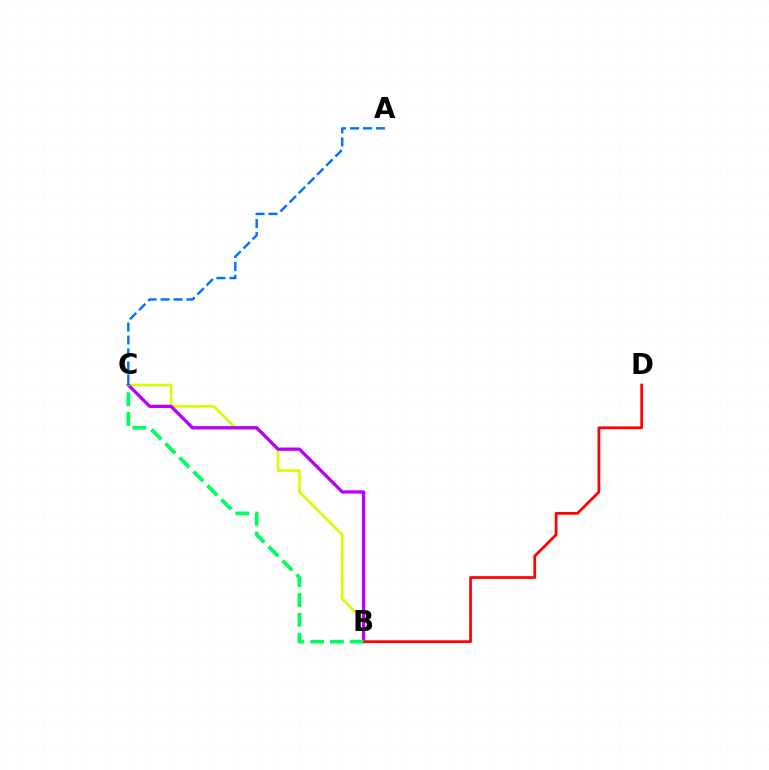{('B', 'C'): [{'color': '#d1ff00', 'line_style': 'solid', 'thickness': 1.91}, {'color': '#b900ff', 'line_style': 'solid', 'thickness': 2.37}, {'color': '#00ff5c', 'line_style': 'dashed', 'thickness': 2.69}], ('B', 'D'): [{'color': '#ff0000', 'line_style': 'solid', 'thickness': 1.96}], ('A', 'C'): [{'color': '#0074ff', 'line_style': 'dashed', 'thickness': 1.76}]}